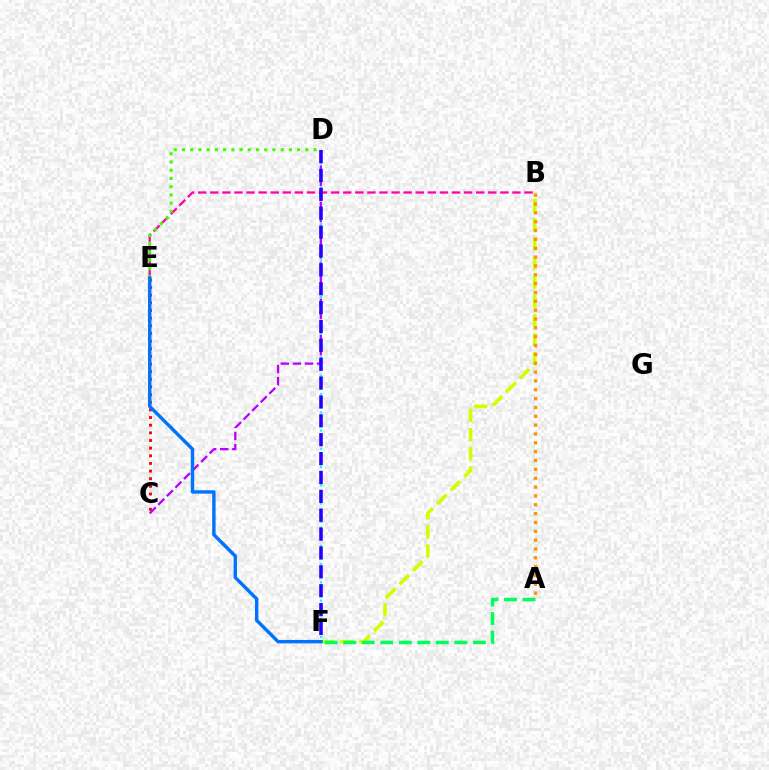{('C', 'E'): [{'color': '#ff0000', 'line_style': 'dotted', 'thickness': 2.08}], ('D', 'F'): [{'color': '#00fff6', 'line_style': 'dotted', 'thickness': 1.65}, {'color': '#2500ff', 'line_style': 'dashed', 'thickness': 2.56}], ('C', 'D'): [{'color': '#b900ff', 'line_style': 'dashed', 'thickness': 1.64}], ('B', 'E'): [{'color': '#ff00ac', 'line_style': 'dashed', 'thickness': 1.64}], ('B', 'F'): [{'color': '#d1ff00', 'line_style': 'dashed', 'thickness': 2.6}], ('A', 'F'): [{'color': '#00ff5c', 'line_style': 'dashed', 'thickness': 2.52}], ('D', 'E'): [{'color': '#3dff00', 'line_style': 'dotted', 'thickness': 2.23}], ('A', 'B'): [{'color': '#ff9400', 'line_style': 'dotted', 'thickness': 2.4}], ('E', 'F'): [{'color': '#0074ff', 'line_style': 'solid', 'thickness': 2.46}]}